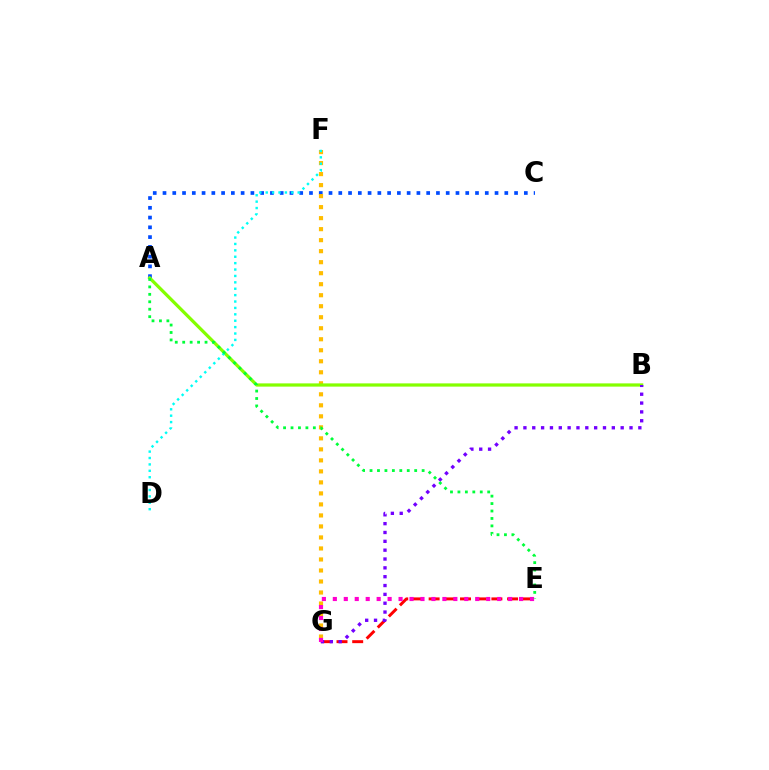{('E', 'G'): [{'color': '#ff0000', 'line_style': 'dashed', 'thickness': 2.13}, {'color': '#ff00cf', 'line_style': 'dotted', 'thickness': 2.98}], ('A', 'C'): [{'color': '#004bff', 'line_style': 'dotted', 'thickness': 2.65}], ('F', 'G'): [{'color': '#ffbd00', 'line_style': 'dotted', 'thickness': 2.99}], ('A', 'B'): [{'color': '#84ff00', 'line_style': 'solid', 'thickness': 2.33}], ('B', 'G'): [{'color': '#7200ff', 'line_style': 'dotted', 'thickness': 2.4}], ('D', 'F'): [{'color': '#00fff6', 'line_style': 'dotted', 'thickness': 1.74}], ('A', 'E'): [{'color': '#00ff39', 'line_style': 'dotted', 'thickness': 2.02}]}